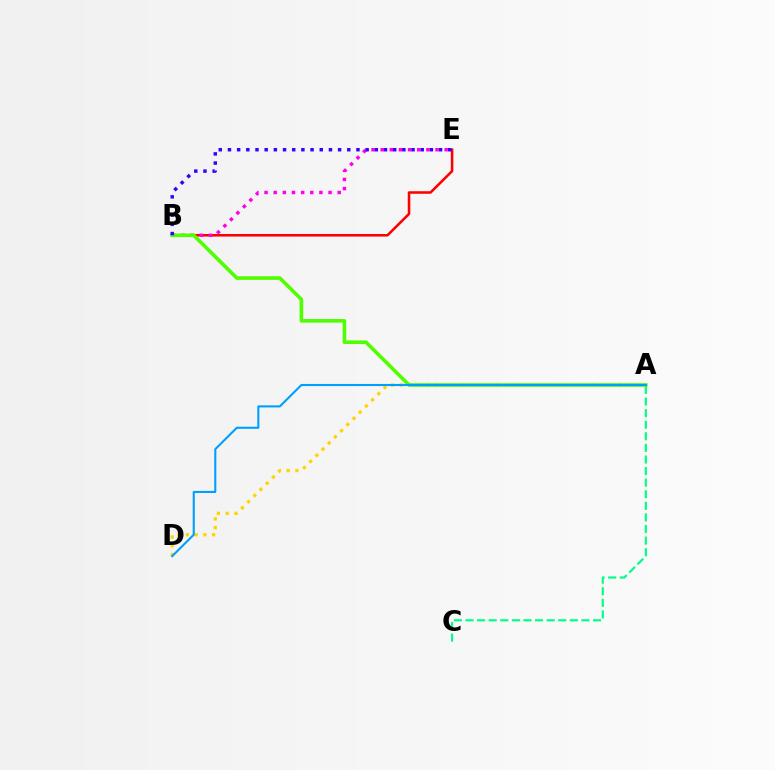{('A', 'C'): [{'color': '#00ff86', 'line_style': 'dashed', 'thickness': 1.57}], ('A', 'D'): [{'color': '#ffd500', 'line_style': 'dotted', 'thickness': 2.37}, {'color': '#009eff', 'line_style': 'solid', 'thickness': 1.51}], ('B', 'E'): [{'color': '#ff0000', 'line_style': 'solid', 'thickness': 1.84}, {'color': '#ff00ed', 'line_style': 'dotted', 'thickness': 2.48}, {'color': '#3700ff', 'line_style': 'dotted', 'thickness': 2.49}], ('A', 'B'): [{'color': '#4fff00', 'line_style': 'solid', 'thickness': 2.6}]}